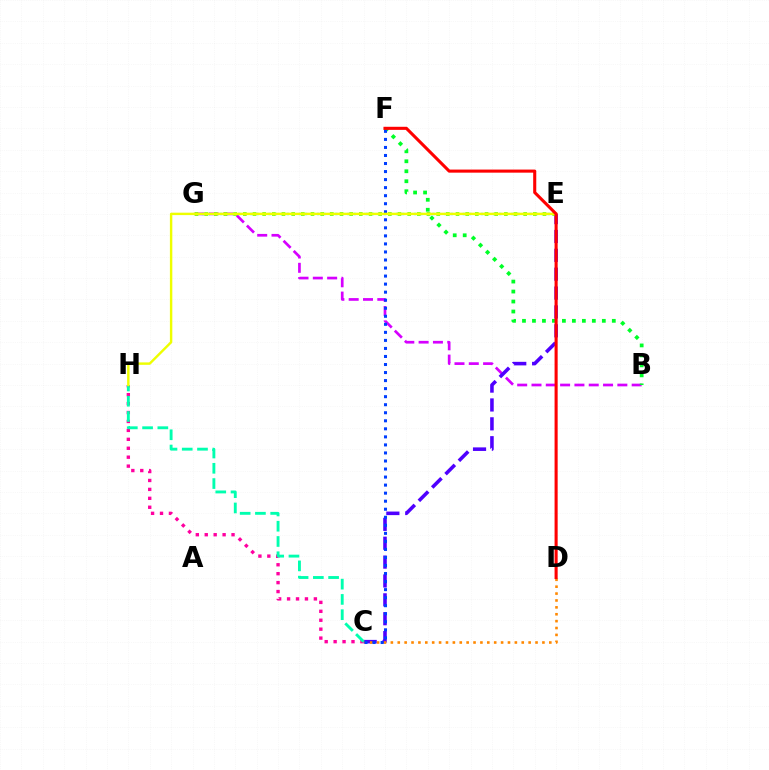{('B', 'G'): [{'color': '#d600ff', 'line_style': 'dashed', 'thickness': 1.94}], ('B', 'F'): [{'color': '#00ff27', 'line_style': 'dotted', 'thickness': 2.71}], ('E', 'G'): [{'color': '#00c7ff', 'line_style': 'dotted', 'thickness': 1.65}, {'color': '#66ff00', 'line_style': 'dotted', 'thickness': 2.63}], ('C', 'E'): [{'color': '#4f00ff', 'line_style': 'dashed', 'thickness': 2.56}], ('C', 'H'): [{'color': '#ff00a0', 'line_style': 'dotted', 'thickness': 2.43}, {'color': '#00ffaf', 'line_style': 'dashed', 'thickness': 2.07}], ('C', 'D'): [{'color': '#ff8800', 'line_style': 'dotted', 'thickness': 1.87}], ('C', 'F'): [{'color': '#003fff', 'line_style': 'dotted', 'thickness': 2.18}], ('E', 'H'): [{'color': '#eeff00', 'line_style': 'solid', 'thickness': 1.74}], ('D', 'F'): [{'color': '#ff0000', 'line_style': 'solid', 'thickness': 2.22}]}